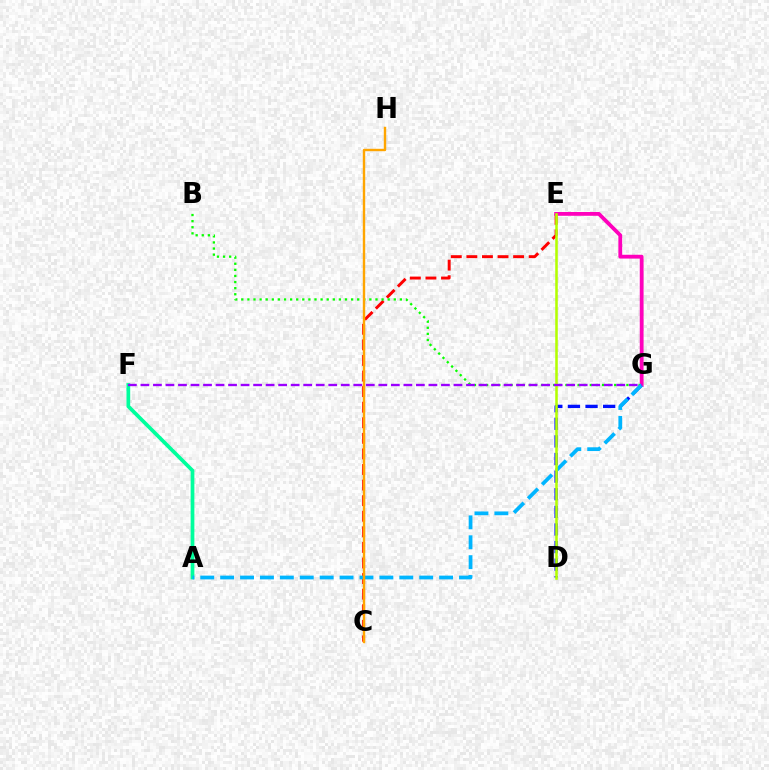{('D', 'G'): [{'color': '#0010ff', 'line_style': 'dashed', 'thickness': 2.39}], ('C', 'E'): [{'color': '#ff0000', 'line_style': 'dashed', 'thickness': 2.12}], ('E', 'G'): [{'color': '#ff00bd', 'line_style': 'solid', 'thickness': 2.74}], ('A', 'F'): [{'color': '#00ff9d', 'line_style': 'solid', 'thickness': 2.68}], ('B', 'G'): [{'color': '#08ff00', 'line_style': 'dotted', 'thickness': 1.66}], ('A', 'G'): [{'color': '#00b5ff', 'line_style': 'dashed', 'thickness': 2.7}], ('C', 'H'): [{'color': '#ffa500', 'line_style': 'solid', 'thickness': 1.73}], ('D', 'E'): [{'color': '#b3ff00', 'line_style': 'solid', 'thickness': 1.83}], ('F', 'G'): [{'color': '#9b00ff', 'line_style': 'dashed', 'thickness': 1.7}]}